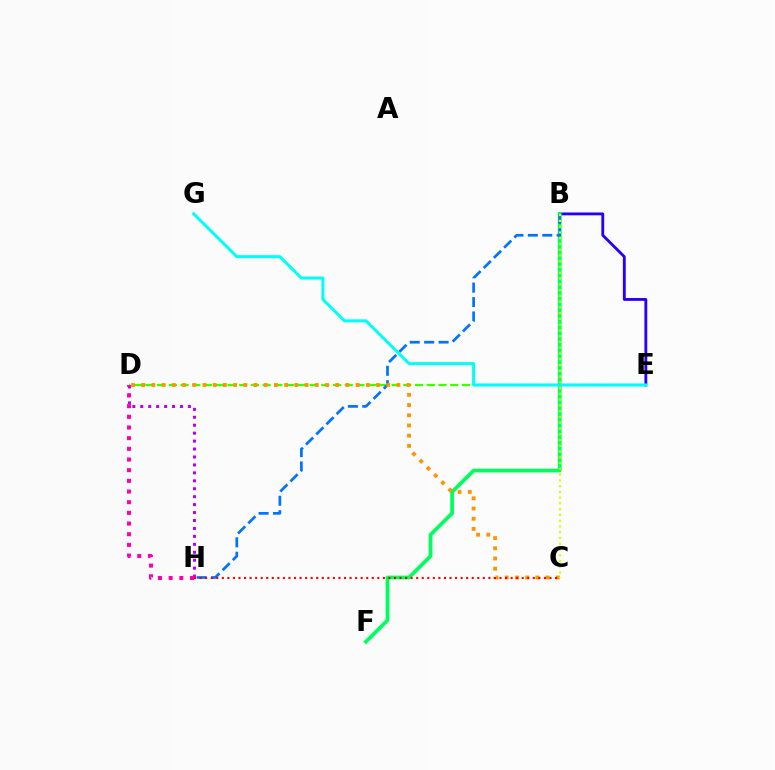{('B', 'E'): [{'color': '#2500ff', 'line_style': 'solid', 'thickness': 2.05}], ('B', 'F'): [{'color': '#00ff5c', 'line_style': 'solid', 'thickness': 2.7}], ('D', 'H'): [{'color': '#b900ff', 'line_style': 'dotted', 'thickness': 2.16}, {'color': '#ff00ac', 'line_style': 'dotted', 'thickness': 2.9}], ('D', 'E'): [{'color': '#3dff00', 'line_style': 'dashed', 'thickness': 1.59}], ('B', 'H'): [{'color': '#0074ff', 'line_style': 'dashed', 'thickness': 1.96}], ('C', 'D'): [{'color': '#ff9400', 'line_style': 'dotted', 'thickness': 2.77}], ('B', 'C'): [{'color': '#d1ff00', 'line_style': 'dotted', 'thickness': 1.57}], ('C', 'H'): [{'color': '#ff0000', 'line_style': 'dotted', 'thickness': 1.51}], ('E', 'G'): [{'color': '#00fff6', 'line_style': 'solid', 'thickness': 2.18}]}